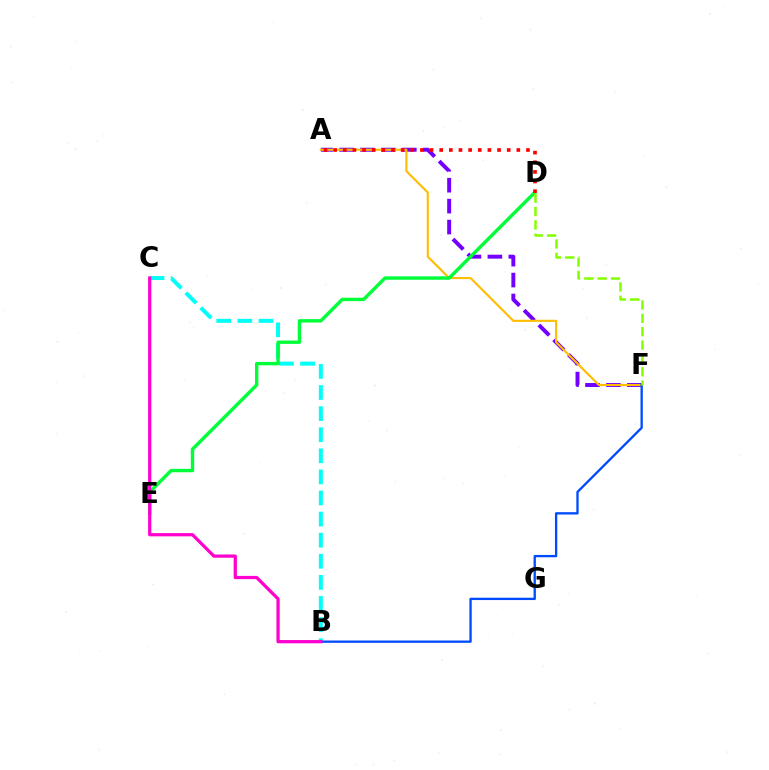{('A', 'F'): [{'color': '#7200ff', 'line_style': 'dashed', 'thickness': 2.84}, {'color': '#ffbd00', 'line_style': 'solid', 'thickness': 1.53}], ('B', 'C'): [{'color': '#00fff6', 'line_style': 'dashed', 'thickness': 2.87}, {'color': '#ff00cf', 'line_style': 'solid', 'thickness': 2.33}], ('D', 'E'): [{'color': '#00ff39', 'line_style': 'solid', 'thickness': 2.45}], ('B', 'F'): [{'color': '#004bff', 'line_style': 'solid', 'thickness': 1.67}], ('A', 'D'): [{'color': '#ff0000', 'line_style': 'dotted', 'thickness': 2.62}], ('D', 'F'): [{'color': '#84ff00', 'line_style': 'dashed', 'thickness': 1.82}]}